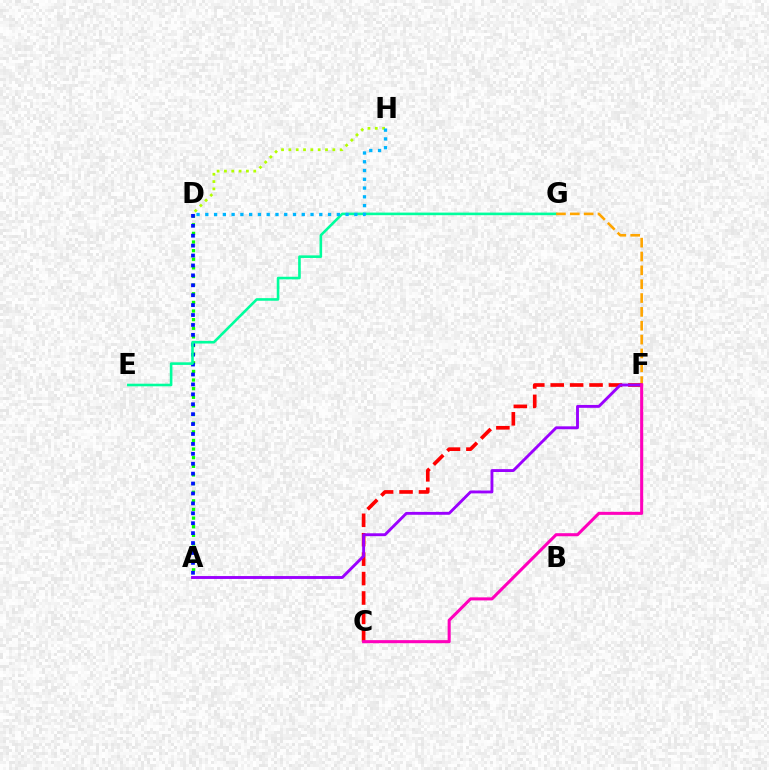{('A', 'D'): [{'color': '#08ff00', 'line_style': 'dotted', 'thickness': 2.34}, {'color': '#0010ff', 'line_style': 'dotted', 'thickness': 2.69}], ('E', 'G'): [{'color': '#00ff9d', 'line_style': 'solid', 'thickness': 1.87}], ('F', 'G'): [{'color': '#ffa500', 'line_style': 'dashed', 'thickness': 1.88}], ('D', 'H'): [{'color': '#b3ff00', 'line_style': 'dotted', 'thickness': 1.99}, {'color': '#00b5ff', 'line_style': 'dotted', 'thickness': 2.38}], ('C', 'F'): [{'color': '#ff0000', 'line_style': 'dashed', 'thickness': 2.64}, {'color': '#ff00bd', 'line_style': 'solid', 'thickness': 2.2}], ('A', 'F'): [{'color': '#9b00ff', 'line_style': 'solid', 'thickness': 2.07}]}